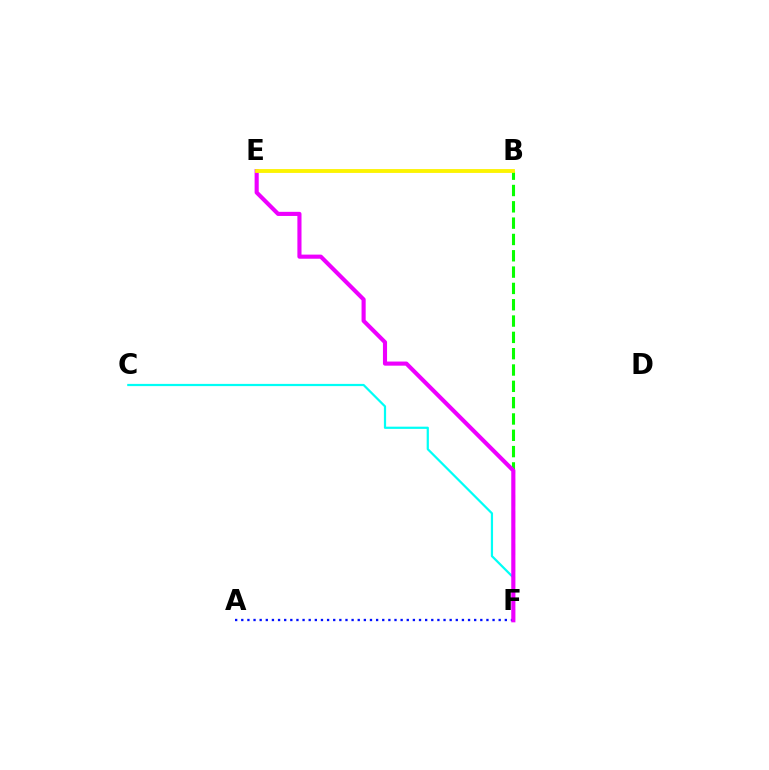{('B', 'F'): [{'color': '#08ff00', 'line_style': 'dashed', 'thickness': 2.22}], ('B', 'E'): [{'color': '#ff0000', 'line_style': 'solid', 'thickness': 1.63}, {'color': '#fcf500', 'line_style': 'solid', 'thickness': 2.74}], ('C', 'F'): [{'color': '#00fff6', 'line_style': 'solid', 'thickness': 1.6}], ('A', 'F'): [{'color': '#0010ff', 'line_style': 'dotted', 'thickness': 1.67}], ('E', 'F'): [{'color': '#ee00ff', 'line_style': 'solid', 'thickness': 2.96}]}